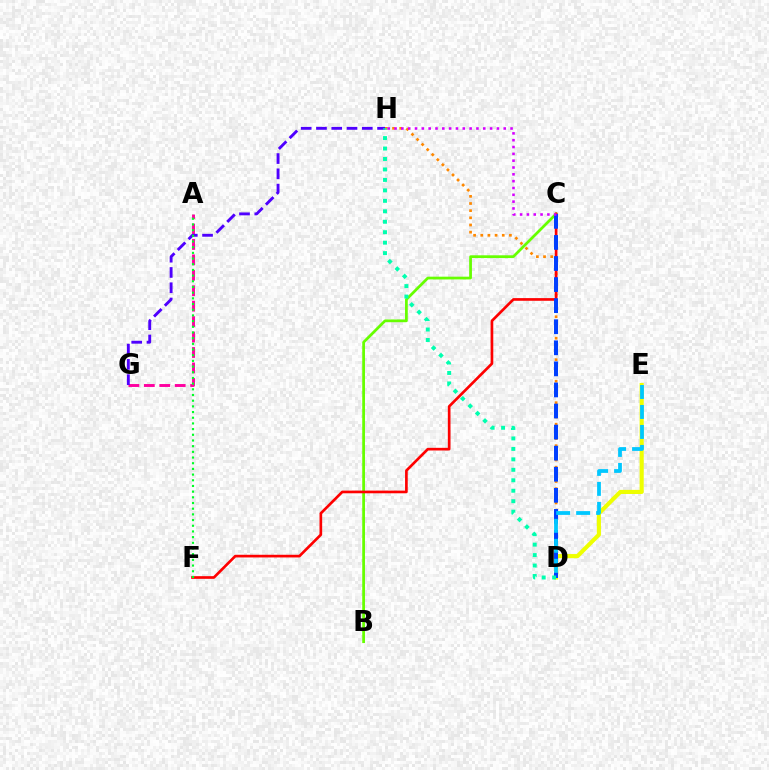{('D', 'E'): [{'color': '#eeff00', 'line_style': 'solid', 'thickness': 2.96}, {'color': '#00c7ff', 'line_style': 'dashed', 'thickness': 2.72}], ('B', 'C'): [{'color': '#66ff00', 'line_style': 'solid', 'thickness': 1.98}], ('D', 'H'): [{'color': '#ff8800', 'line_style': 'dotted', 'thickness': 1.95}, {'color': '#00ffaf', 'line_style': 'dotted', 'thickness': 2.84}], ('C', 'F'): [{'color': '#ff0000', 'line_style': 'solid', 'thickness': 1.92}], ('A', 'G'): [{'color': '#ff00a0', 'line_style': 'dashed', 'thickness': 2.1}], ('C', 'D'): [{'color': '#003fff', 'line_style': 'dashed', 'thickness': 2.86}], ('C', 'H'): [{'color': '#d600ff', 'line_style': 'dotted', 'thickness': 1.85}], ('G', 'H'): [{'color': '#4f00ff', 'line_style': 'dashed', 'thickness': 2.07}], ('A', 'F'): [{'color': '#00ff27', 'line_style': 'dotted', 'thickness': 1.54}]}